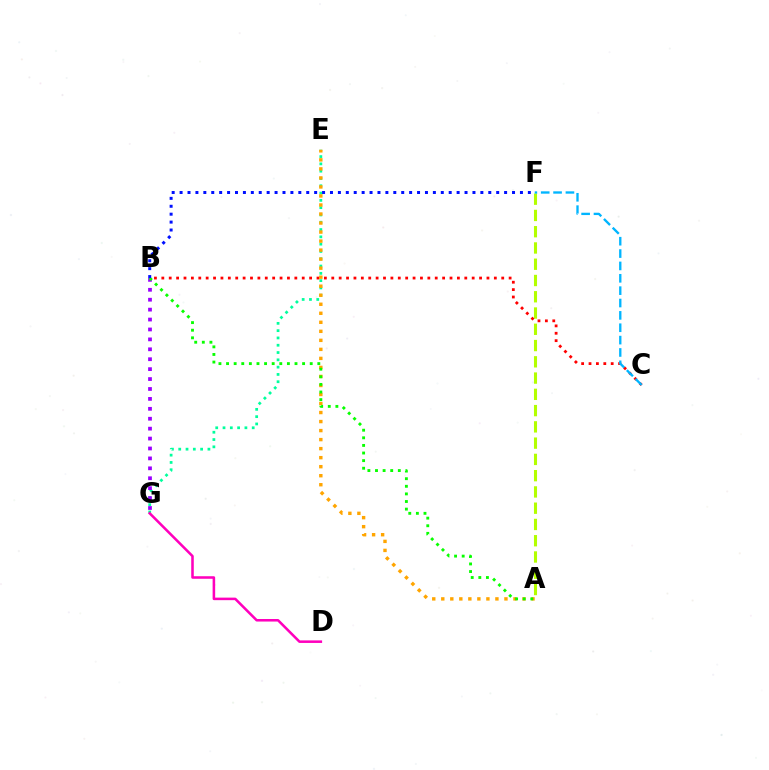{('A', 'F'): [{'color': '#b3ff00', 'line_style': 'dashed', 'thickness': 2.21}], ('B', 'C'): [{'color': '#ff0000', 'line_style': 'dotted', 'thickness': 2.01}], ('E', 'G'): [{'color': '#00ff9d', 'line_style': 'dotted', 'thickness': 1.98}], ('B', 'G'): [{'color': '#9b00ff', 'line_style': 'dotted', 'thickness': 2.69}], ('A', 'E'): [{'color': '#ffa500', 'line_style': 'dotted', 'thickness': 2.45}], ('A', 'B'): [{'color': '#08ff00', 'line_style': 'dotted', 'thickness': 2.07}], ('B', 'F'): [{'color': '#0010ff', 'line_style': 'dotted', 'thickness': 2.15}], ('D', 'G'): [{'color': '#ff00bd', 'line_style': 'solid', 'thickness': 1.83}], ('C', 'F'): [{'color': '#00b5ff', 'line_style': 'dashed', 'thickness': 1.68}]}